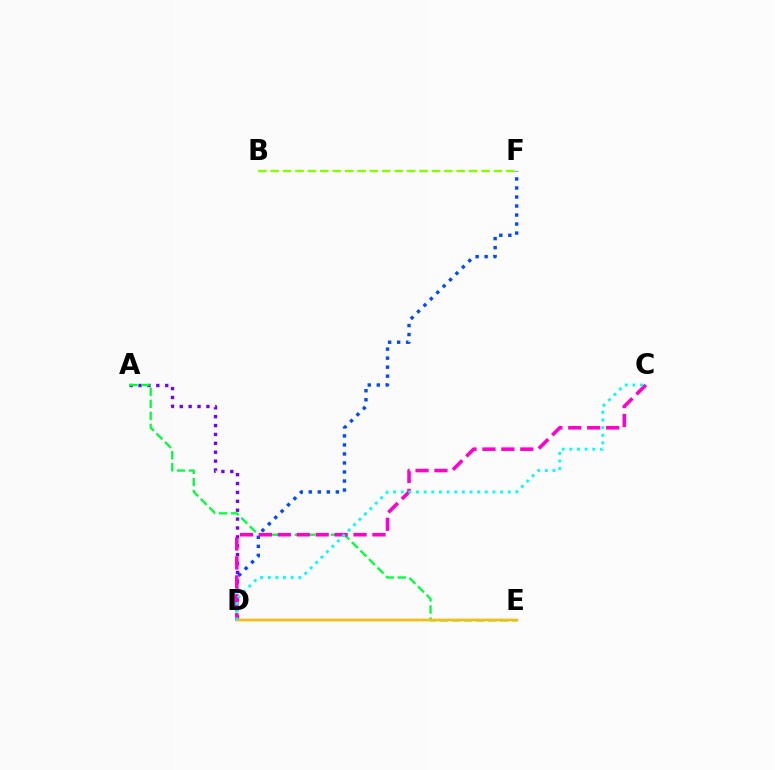{('D', 'F'): [{'color': '#004bff', 'line_style': 'dotted', 'thickness': 2.45}], ('A', 'D'): [{'color': '#7200ff', 'line_style': 'dotted', 'thickness': 2.41}], ('B', 'F'): [{'color': '#84ff00', 'line_style': 'dashed', 'thickness': 1.68}], ('A', 'E'): [{'color': '#00ff39', 'line_style': 'dashed', 'thickness': 1.64}], ('D', 'E'): [{'color': '#ff0000', 'line_style': 'solid', 'thickness': 1.53}, {'color': '#ffbd00', 'line_style': 'solid', 'thickness': 1.72}], ('C', 'D'): [{'color': '#ff00cf', 'line_style': 'dashed', 'thickness': 2.57}, {'color': '#00fff6', 'line_style': 'dotted', 'thickness': 2.08}]}